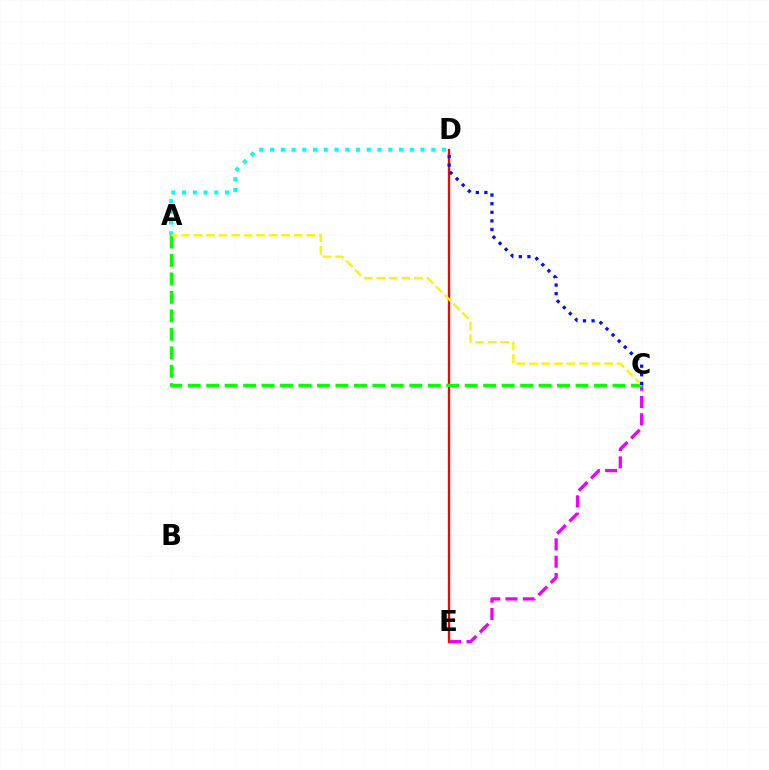{('A', 'D'): [{'color': '#00fff6', 'line_style': 'dotted', 'thickness': 2.92}], ('D', 'E'): [{'color': '#ff0000', 'line_style': 'solid', 'thickness': 1.68}], ('C', 'E'): [{'color': '#ee00ff', 'line_style': 'dashed', 'thickness': 2.35}], ('A', 'C'): [{'color': '#08ff00', 'line_style': 'dashed', 'thickness': 2.51}, {'color': '#fcf500', 'line_style': 'dashed', 'thickness': 1.7}], ('C', 'D'): [{'color': '#0010ff', 'line_style': 'dotted', 'thickness': 2.34}]}